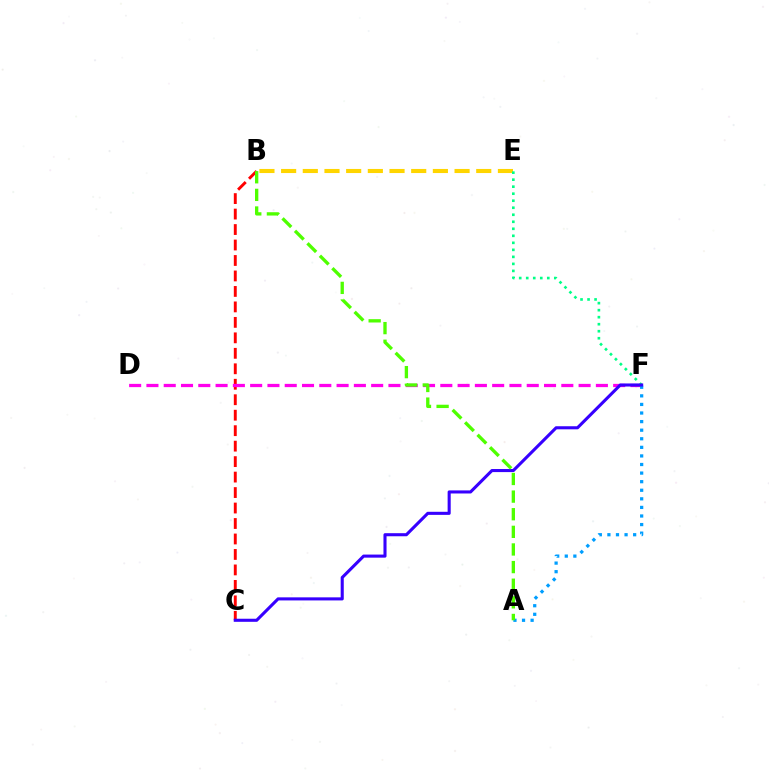{('B', 'C'): [{'color': '#ff0000', 'line_style': 'dashed', 'thickness': 2.1}], ('B', 'E'): [{'color': '#ffd500', 'line_style': 'dashed', 'thickness': 2.95}], ('D', 'F'): [{'color': '#ff00ed', 'line_style': 'dashed', 'thickness': 2.35}], ('A', 'F'): [{'color': '#009eff', 'line_style': 'dotted', 'thickness': 2.33}], ('E', 'F'): [{'color': '#00ff86', 'line_style': 'dotted', 'thickness': 1.91}], ('C', 'F'): [{'color': '#3700ff', 'line_style': 'solid', 'thickness': 2.22}], ('A', 'B'): [{'color': '#4fff00', 'line_style': 'dashed', 'thickness': 2.39}]}